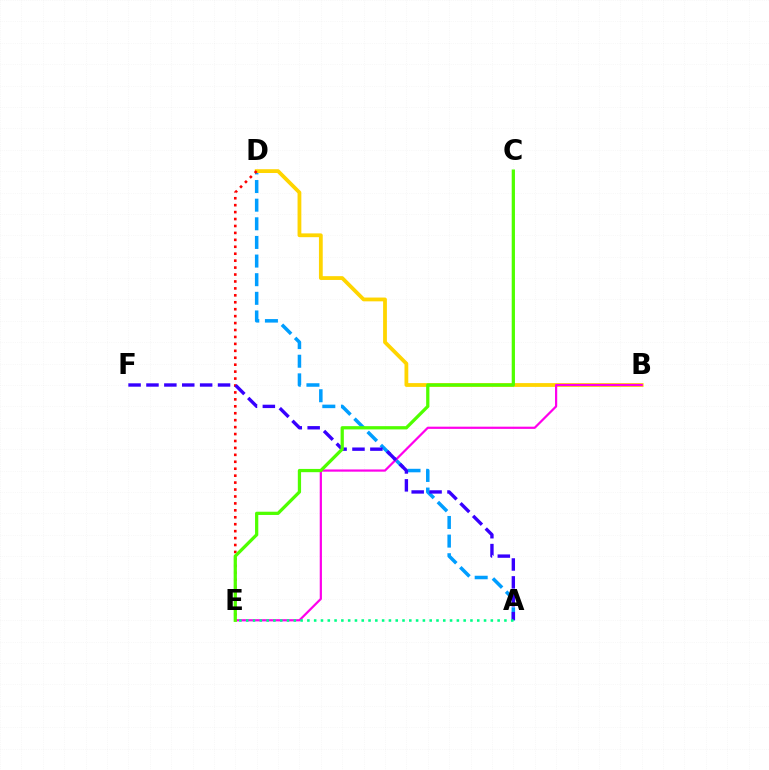{('A', 'D'): [{'color': '#009eff', 'line_style': 'dashed', 'thickness': 2.53}], ('B', 'D'): [{'color': '#ffd500', 'line_style': 'solid', 'thickness': 2.73}], ('D', 'E'): [{'color': '#ff0000', 'line_style': 'dotted', 'thickness': 1.88}], ('B', 'E'): [{'color': '#ff00ed', 'line_style': 'solid', 'thickness': 1.6}], ('A', 'F'): [{'color': '#3700ff', 'line_style': 'dashed', 'thickness': 2.43}], ('C', 'E'): [{'color': '#4fff00', 'line_style': 'solid', 'thickness': 2.34}], ('A', 'E'): [{'color': '#00ff86', 'line_style': 'dotted', 'thickness': 1.85}]}